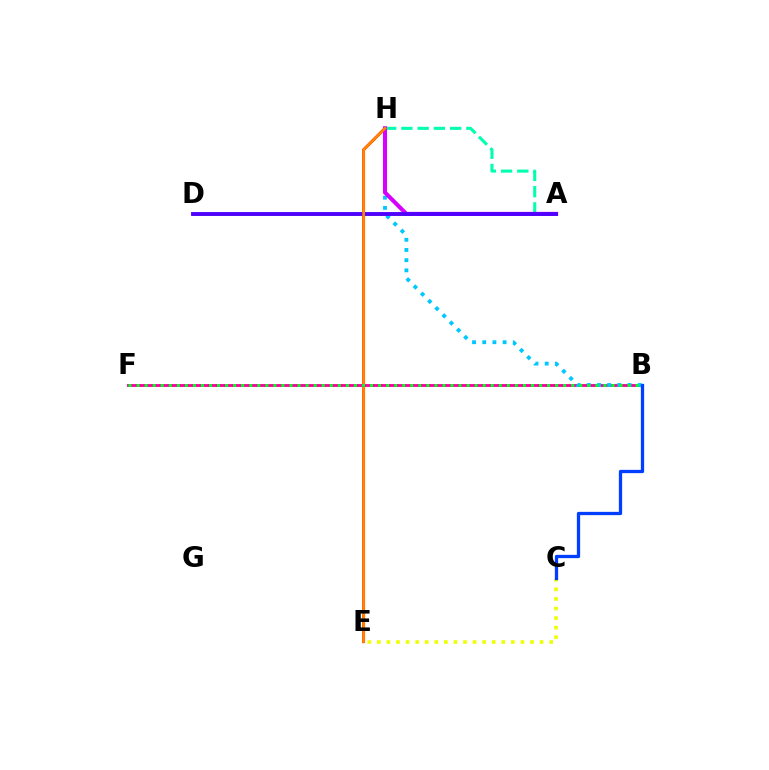{('E', 'H'): [{'color': '#ff0000', 'line_style': 'solid', 'thickness': 2.09}, {'color': '#ff8800', 'line_style': 'solid', 'thickness': 1.87}], ('B', 'F'): [{'color': '#ff00a0', 'line_style': 'solid', 'thickness': 2.09}, {'color': '#00ff27', 'line_style': 'dotted', 'thickness': 2.19}], ('A', 'D'): [{'color': '#66ff00', 'line_style': 'solid', 'thickness': 1.88}, {'color': '#4f00ff', 'line_style': 'solid', 'thickness': 2.79}], ('C', 'E'): [{'color': '#eeff00', 'line_style': 'dotted', 'thickness': 2.6}], ('B', 'H'): [{'color': '#00c7ff', 'line_style': 'dotted', 'thickness': 2.77}], ('A', 'H'): [{'color': '#00ffaf', 'line_style': 'dashed', 'thickness': 2.21}, {'color': '#d600ff', 'line_style': 'solid', 'thickness': 2.92}], ('B', 'C'): [{'color': '#003fff', 'line_style': 'solid', 'thickness': 2.36}]}